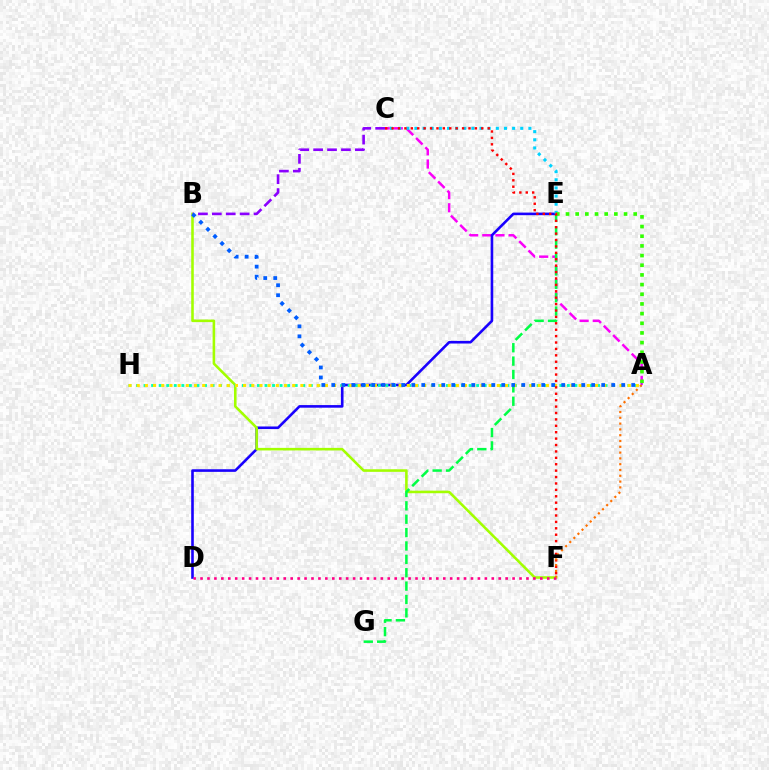{('A', 'C'): [{'color': '#fa00f9', 'line_style': 'dashed', 'thickness': 1.79}], ('D', 'E'): [{'color': '#1900ff', 'line_style': 'solid', 'thickness': 1.88}], ('C', 'E'): [{'color': '#00d3ff', 'line_style': 'dotted', 'thickness': 2.21}], ('B', 'F'): [{'color': '#a2ff00', 'line_style': 'solid', 'thickness': 1.85}], ('A', 'E'): [{'color': '#31ff00', 'line_style': 'dotted', 'thickness': 2.63}], ('A', 'H'): [{'color': '#00ffbb', 'line_style': 'dotted', 'thickness': 2.05}, {'color': '#ffe600', 'line_style': 'dotted', 'thickness': 2.22}], ('D', 'F'): [{'color': '#ff0088', 'line_style': 'dotted', 'thickness': 1.88}], ('B', 'C'): [{'color': '#8a00ff', 'line_style': 'dashed', 'thickness': 1.89}], ('E', 'G'): [{'color': '#00ff45', 'line_style': 'dashed', 'thickness': 1.82}], ('C', 'F'): [{'color': '#ff0000', 'line_style': 'dotted', 'thickness': 1.74}], ('A', 'B'): [{'color': '#005dff', 'line_style': 'dotted', 'thickness': 2.72}], ('A', 'F'): [{'color': '#ff7000', 'line_style': 'dotted', 'thickness': 1.58}]}